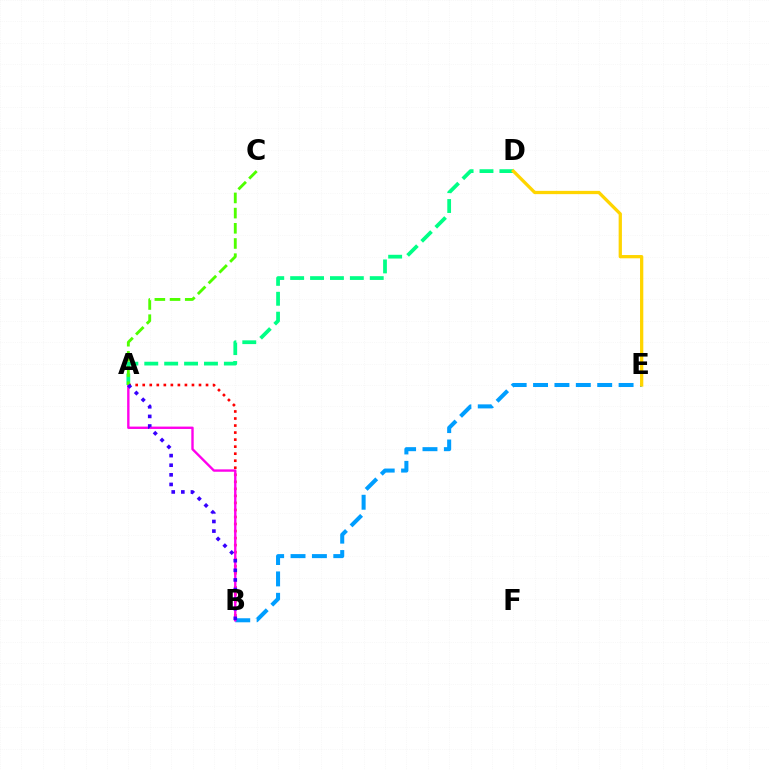{('A', 'B'): [{'color': '#ff0000', 'line_style': 'dotted', 'thickness': 1.91}, {'color': '#ff00ed', 'line_style': 'solid', 'thickness': 1.72}, {'color': '#3700ff', 'line_style': 'dotted', 'thickness': 2.61}], ('A', 'D'): [{'color': '#00ff86', 'line_style': 'dashed', 'thickness': 2.7}], ('B', 'E'): [{'color': '#009eff', 'line_style': 'dashed', 'thickness': 2.9}], ('A', 'C'): [{'color': '#4fff00', 'line_style': 'dashed', 'thickness': 2.06}], ('D', 'E'): [{'color': '#ffd500', 'line_style': 'solid', 'thickness': 2.36}]}